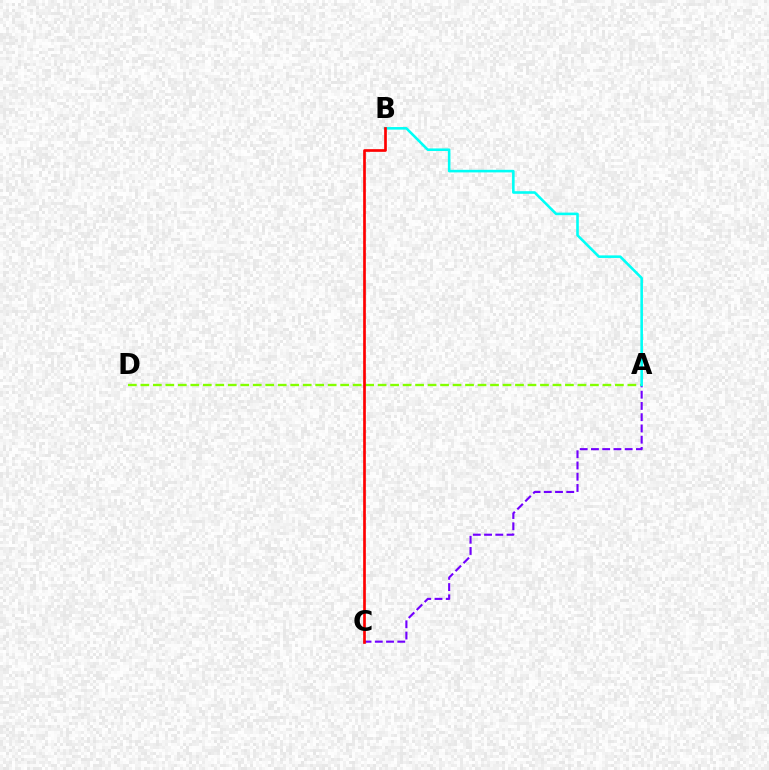{('A', 'D'): [{'color': '#84ff00', 'line_style': 'dashed', 'thickness': 1.7}], ('A', 'C'): [{'color': '#7200ff', 'line_style': 'dashed', 'thickness': 1.53}], ('A', 'B'): [{'color': '#00fff6', 'line_style': 'solid', 'thickness': 1.86}], ('B', 'C'): [{'color': '#ff0000', 'line_style': 'solid', 'thickness': 1.93}]}